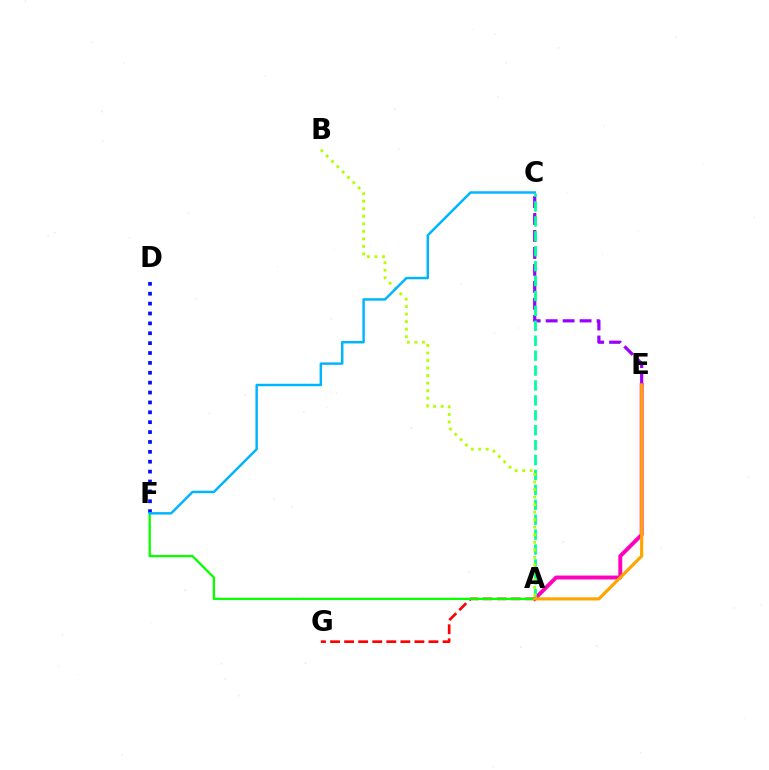{('D', 'F'): [{'color': '#0010ff', 'line_style': 'dotted', 'thickness': 2.69}], ('C', 'E'): [{'color': '#9b00ff', 'line_style': 'dashed', 'thickness': 2.3}], ('A', 'E'): [{'color': '#ff00bd', 'line_style': 'solid', 'thickness': 2.81}, {'color': '#ffa500', 'line_style': 'solid', 'thickness': 2.27}], ('A', 'C'): [{'color': '#00ff9d', 'line_style': 'dashed', 'thickness': 2.03}], ('A', 'B'): [{'color': '#b3ff00', 'line_style': 'dotted', 'thickness': 2.05}], ('A', 'G'): [{'color': '#ff0000', 'line_style': 'dashed', 'thickness': 1.91}], ('A', 'F'): [{'color': '#08ff00', 'line_style': 'solid', 'thickness': 1.66}], ('C', 'F'): [{'color': '#00b5ff', 'line_style': 'solid', 'thickness': 1.77}]}